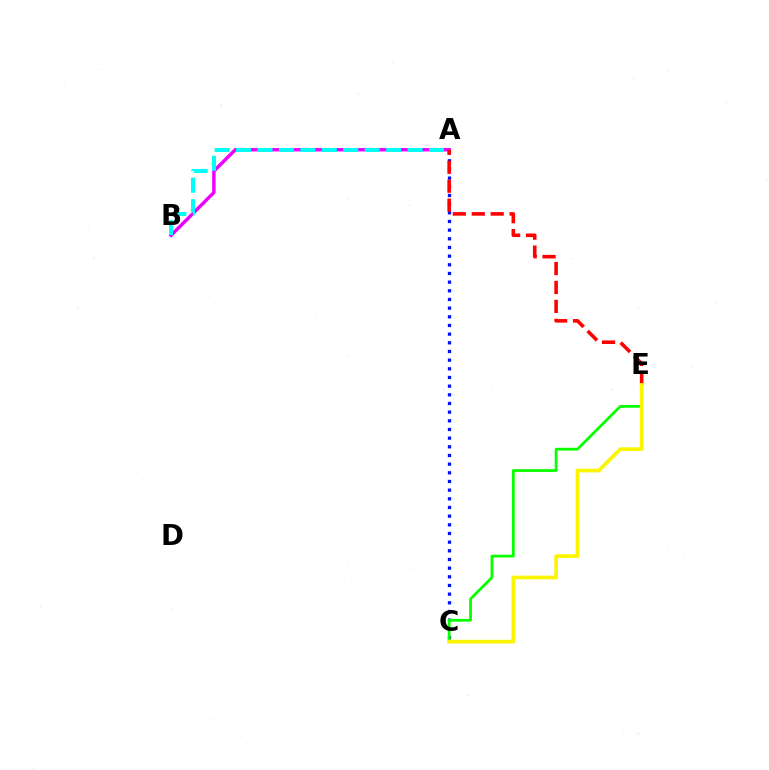{('A', 'B'): [{'color': '#ee00ff', 'line_style': 'solid', 'thickness': 2.46}, {'color': '#00fff6', 'line_style': 'dashed', 'thickness': 2.91}], ('A', 'C'): [{'color': '#0010ff', 'line_style': 'dotted', 'thickness': 2.35}], ('A', 'E'): [{'color': '#ff0000', 'line_style': 'dashed', 'thickness': 2.57}], ('C', 'E'): [{'color': '#08ff00', 'line_style': 'solid', 'thickness': 1.98}, {'color': '#fcf500', 'line_style': 'solid', 'thickness': 2.66}]}